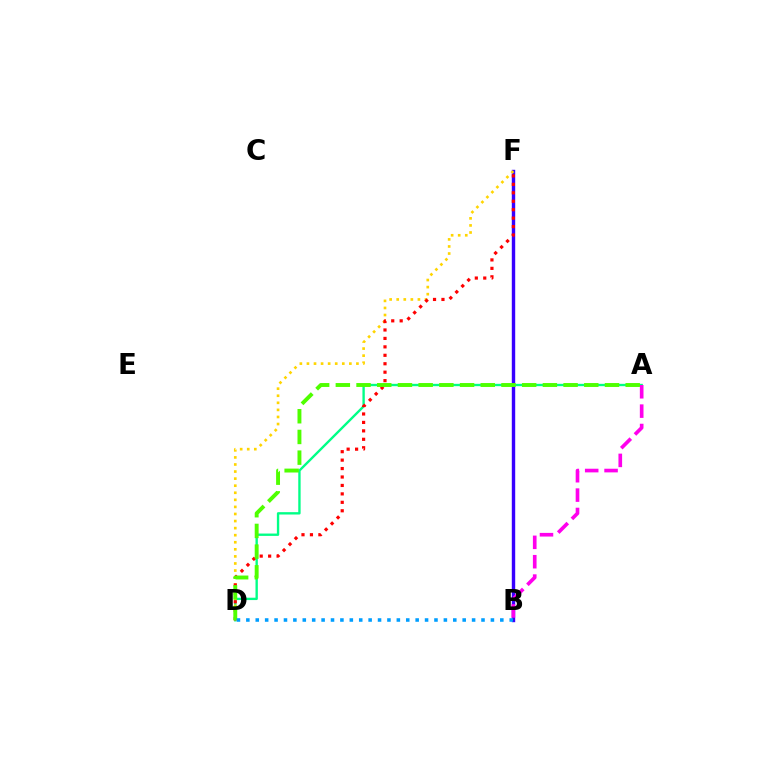{('B', 'F'): [{'color': '#3700ff', 'line_style': 'solid', 'thickness': 2.45}], ('A', 'D'): [{'color': '#00ff86', 'line_style': 'solid', 'thickness': 1.7}, {'color': '#4fff00', 'line_style': 'dashed', 'thickness': 2.81}], ('A', 'B'): [{'color': '#ff00ed', 'line_style': 'dashed', 'thickness': 2.63}], ('D', 'F'): [{'color': '#ffd500', 'line_style': 'dotted', 'thickness': 1.92}, {'color': '#ff0000', 'line_style': 'dotted', 'thickness': 2.29}], ('B', 'D'): [{'color': '#009eff', 'line_style': 'dotted', 'thickness': 2.56}]}